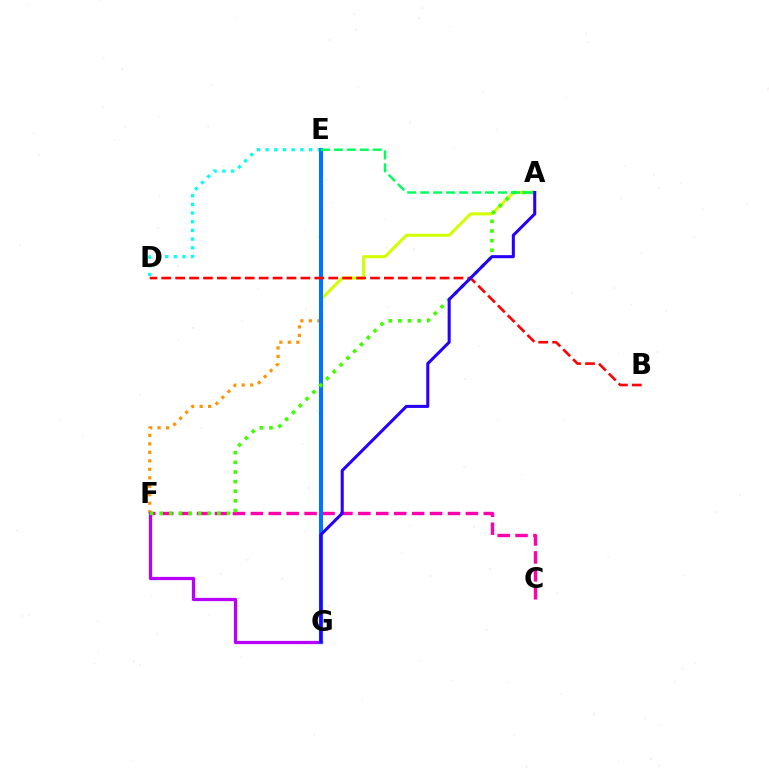{('A', 'G'): [{'color': '#d1ff00', 'line_style': 'solid', 'thickness': 2.18}, {'color': '#2500ff', 'line_style': 'solid', 'thickness': 2.19}], ('D', 'E'): [{'color': '#00fff6', 'line_style': 'dotted', 'thickness': 2.36}], ('E', 'F'): [{'color': '#ff9400', 'line_style': 'dotted', 'thickness': 2.31}], ('C', 'F'): [{'color': '#ff00ac', 'line_style': 'dashed', 'thickness': 2.43}], ('F', 'G'): [{'color': '#b900ff', 'line_style': 'solid', 'thickness': 2.34}], ('E', 'G'): [{'color': '#0074ff', 'line_style': 'solid', 'thickness': 2.94}], ('A', 'F'): [{'color': '#3dff00', 'line_style': 'dotted', 'thickness': 2.61}], ('B', 'D'): [{'color': '#ff0000', 'line_style': 'dashed', 'thickness': 1.89}], ('A', 'E'): [{'color': '#00ff5c', 'line_style': 'dashed', 'thickness': 1.76}]}